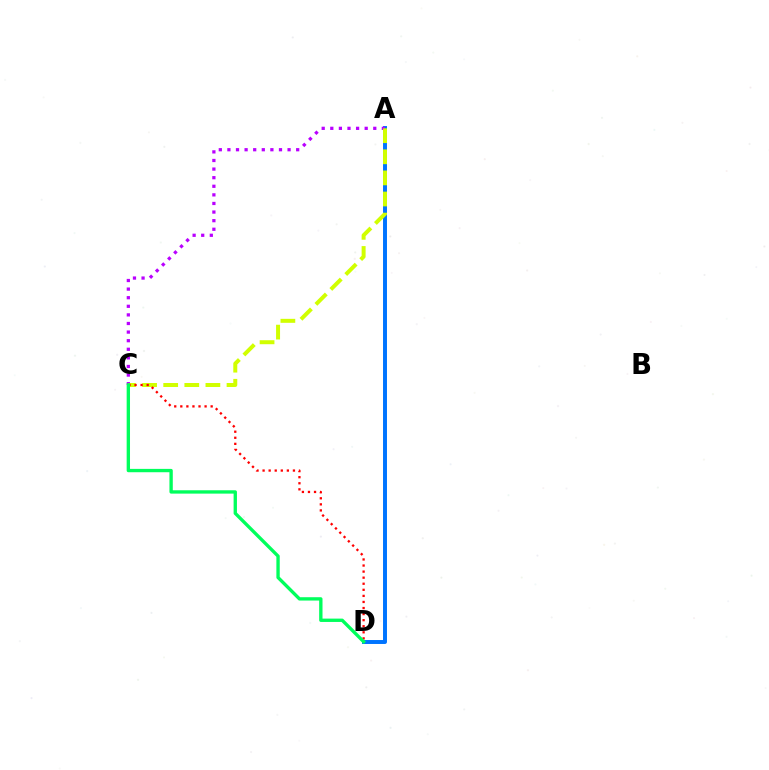{('A', 'D'): [{'color': '#0074ff', 'line_style': 'solid', 'thickness': 2.85}], ('A', 'C'): [{'color': '#b900ff', 'line_style': 'dotted', 'thickness': 2.34}, {'color': '#d1ff00', 'line_style': 'dashed', 'thickness': 2.87}], ('C', 'D'): [{'color': '#ff0000', 'line_style': 'dotted', 'thickness': 1.65}, {'color': '#00ff5c', 'line_style': 'solid', 'thickness': 2.41}]}